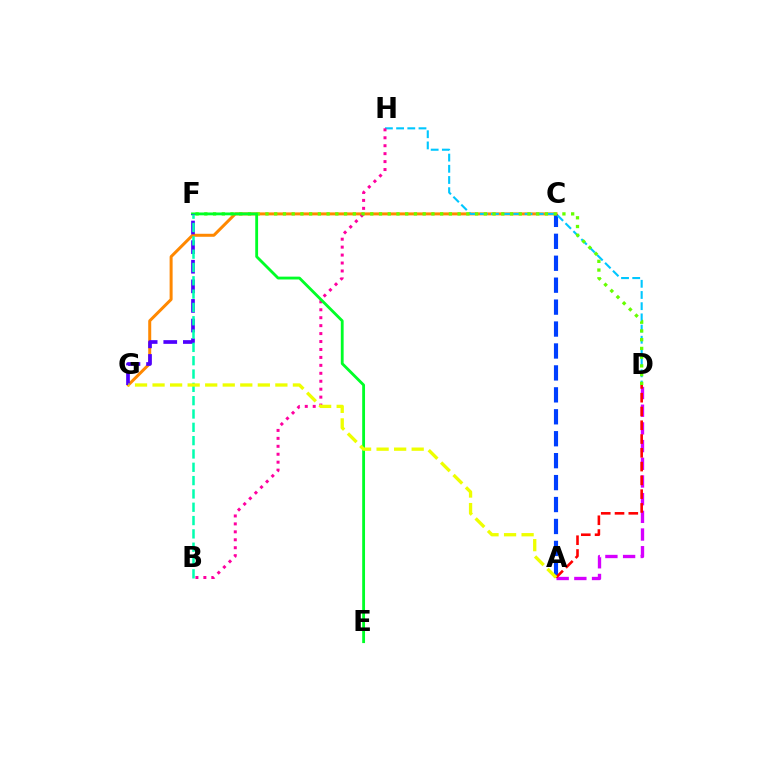{('A', 'C'): [{'color': '#003fff', 'line_style': 'dashed', 'thickness': 2.98}], ('A', 'D'): [{'color': '#d600ff', 'line_style': 'dashed', 'thickness': 2.4}, {'color': '#ff0000', 'line_style': 'dashed', 'thickness': 1.87}], ('C', 'G'): [{'color': '#ff8800', 'line_style': 'solid', 'thickness': 2.16}], ('D', 'H'): [{'color': '#00c7ff', 'line_style': 'dashed', 'thickness': 1.52}], ('B', 'H'): [{'color': '#ff00a0', 'line_style': 'dotted', 'thickness': 2.16}], ('D', 'F'): [{'color': '#66ff00', 'line_style': 'dotted', 'thickness': 2.37}], ('E', 'F'): [{'color': '#00ff27', 'line_style': 'solid', 'thickness': 2.04}], ('F', 'G'): [{'color': '#4f00ff', 'line_style': 'dashed', 'thickness': 2.66}], ('B', 'F'): [{'color': '#00ffaf', 'line_style': 'dashed', 'thickness': 1.81}], ('A', 'G'): [{'color': '#eeff00', 'line_style': 'dashed', 'thickness': 2.38}]}